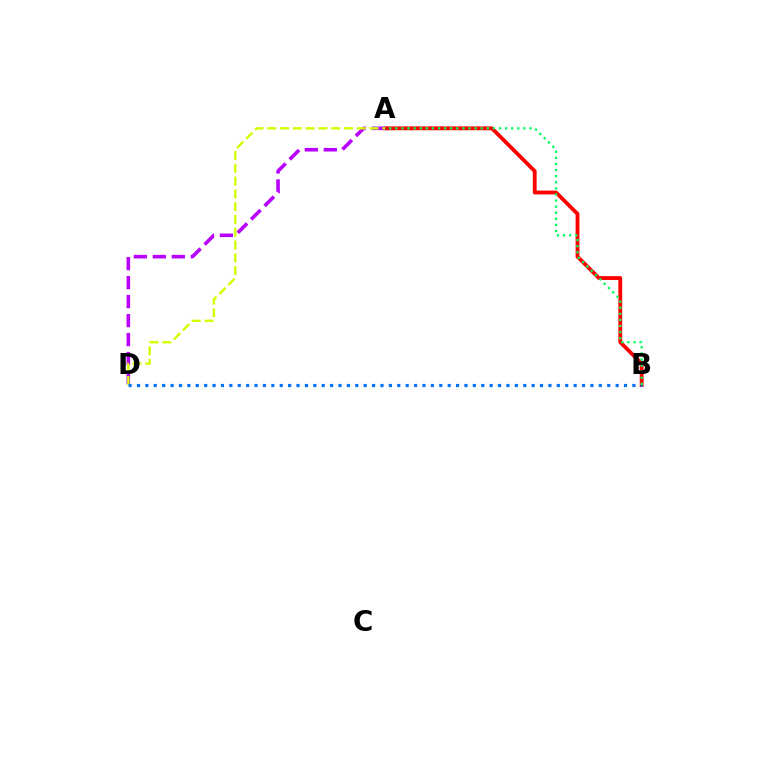{('A', 'B'): [{'color': '#ff0000', 'line_style': 'solid', 'thickness': 2.76}, {'color': '#00ff5c', 'line_style': 'dotted', 'thickness': 1.66}], ('A', 'D'): [{'color': '#b900ff', 'line_style': 'dashed', 'thickness': 2.58}, {'color': '#d1ff00', 'line_style': 'dashed', 'thickness': 1.74}], ('B', 'D'): [{'color': '#0074ff', 'line_style': 'dotted', 'thickness': 2.28}]}